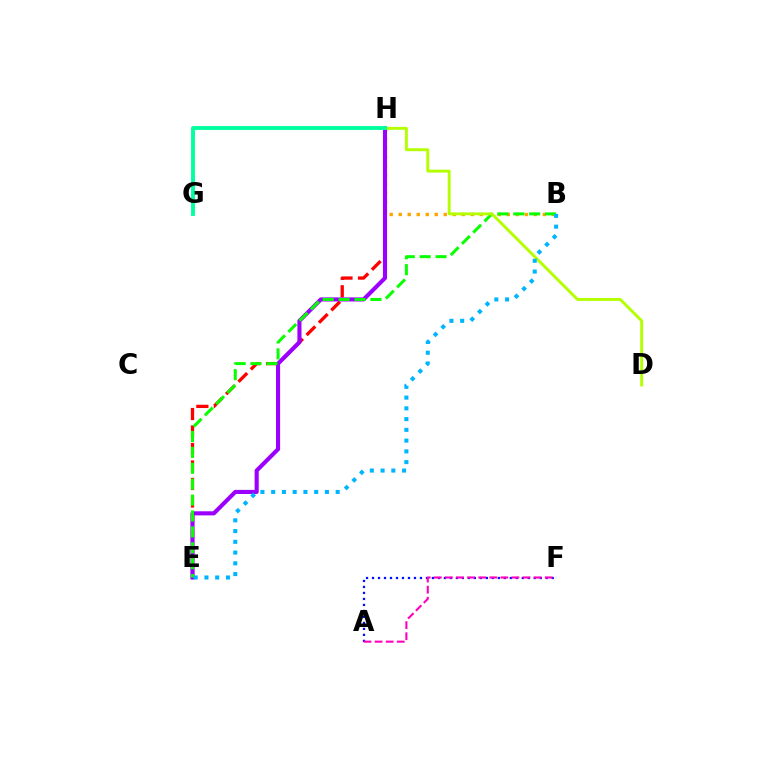{('B', 'H'): [{'color': '#ffa500', 'line_style': 'dotted', 'thickness': 2.45}], ('E', 'H'): [{'color': '#ff0000', 'line_style': 'dashed', 'thickness': 2.38}, {'color': '#9b00ff', 'line_style': 'solid', 'thickness': 2.95}], ('B', 'E'): [{'color': '#08ff00', 'line_style': 'dashed', 'thickness': 2.16}, {'color': '#00b5ff', 'line_style': 'dotted', 'thickness': 2.92}], ('D', 'H'): [{'color': '#b3ff00', 'line_style': 'solid', 'thickness': 2.09}], ('G', 'H'): [{'color': '#00ff9d', 'line_style': 'solid', 'thickness': 2.79}], ('A', 'F'): [{'color': '#0010ff', 'line_style': 'dotted', 'thickness': 1.63}, {'color': '#ff00bd', 'line_style': 'dashed', 'thickness': 1.51}]}